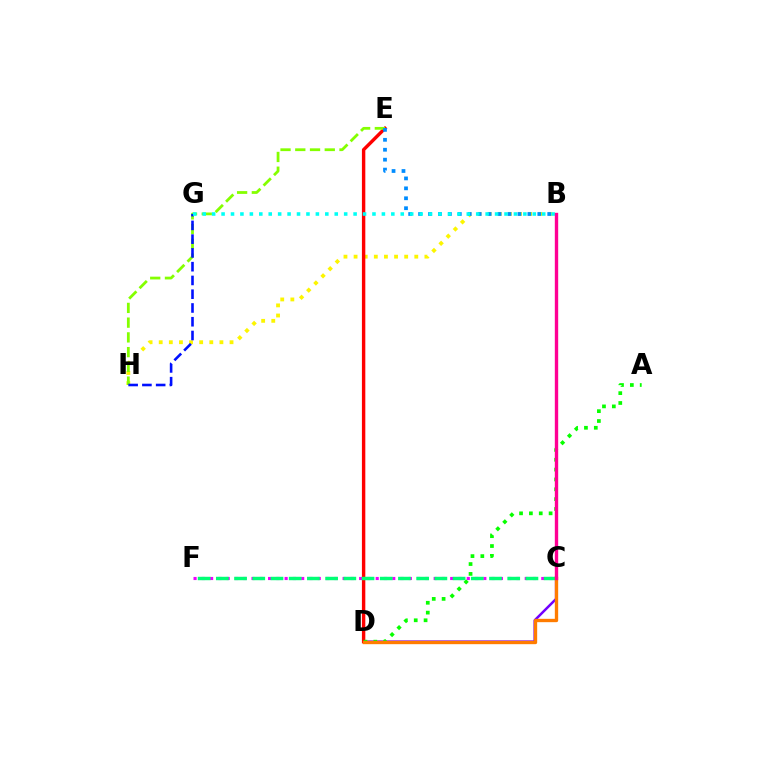{('B', 'H'): [{'color': '#fcf500', 'line_style': 'dotted', 'thickness': 2.75}], ('C', 'D'): [{'color': '#7200ff', 'line_style': 'solid', 'thickness': 1.8}, {'color': '#ff7c00', 'line_style': 'solid', 'thickness': 2.4}], ('D', 'E'): [{'color': '#ff0000', 'line_style': 'solid', 'thickness': 2.45}], ('C', 'F'): [{'color': '#ee00ff', 'line_style': 'dotted', 'thickness': 2.25}, {'color': '#00ff74', 'line_style': 'dashed', 'thickness': 2.47}], ('E', 'H'): [{'color': '#84ff00', 'line_style': 'dashed', 'thickness': 2.0}], ('G', 'H'): [{'color': '#0010ff', 'line_style': 'dashed', 'thickness': 1.87}], ('A', 'D'): [{'color': '#08ff00', 'line_style': 'dotted', 'thickness': 2.68}], ('B', 'E'): [{'color': '#008cff', 'line_style': 'dotted', 'thickness': 2.7}], ('B', 'G'): [{'color': '#00fff6', 'line_style': 'dotted', 'thickness': 2.56}], ('B', 'C'): [{'color': '#ff0094', 'line_style': 'solid', 'thickness': 2.43}]}